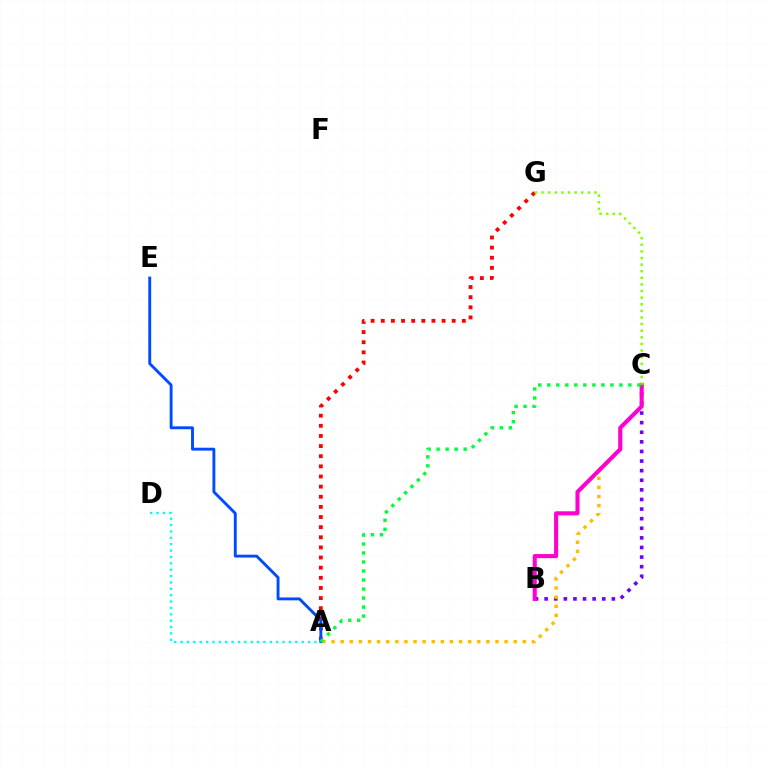{('B', 'C'): [{'color': '#7200ff', 'line_style': 'dotted', 'thickness': 2.61}, {'color': '#ff00cf', 'line_style': 'solid', 'thickness': 2.94}], ('A', 'C'): [{'color': '#ffbd00', 'line_style': 'dotted', 'thickness': 2.47}, {'color': '#00ff39', 'line_style': 'dotted', 'thickness': 2.45}], ('A', 'G'): [{'color': '#ff0000', 'line_style': 'dotted', 'thickness': 2.75}], ('A', 'E'): [{'color': '#004bff', 'line_style': 'solid', 'thickness': 2.08}], ('C', 'G'): [{'color': '#84ff00', 'line_style': 'dotted', 'thickness': 1.8}], ('A', 'D'): [{'color': '#00fff6', 'line_style': 'dotted', 'thickness': 1.73}]}